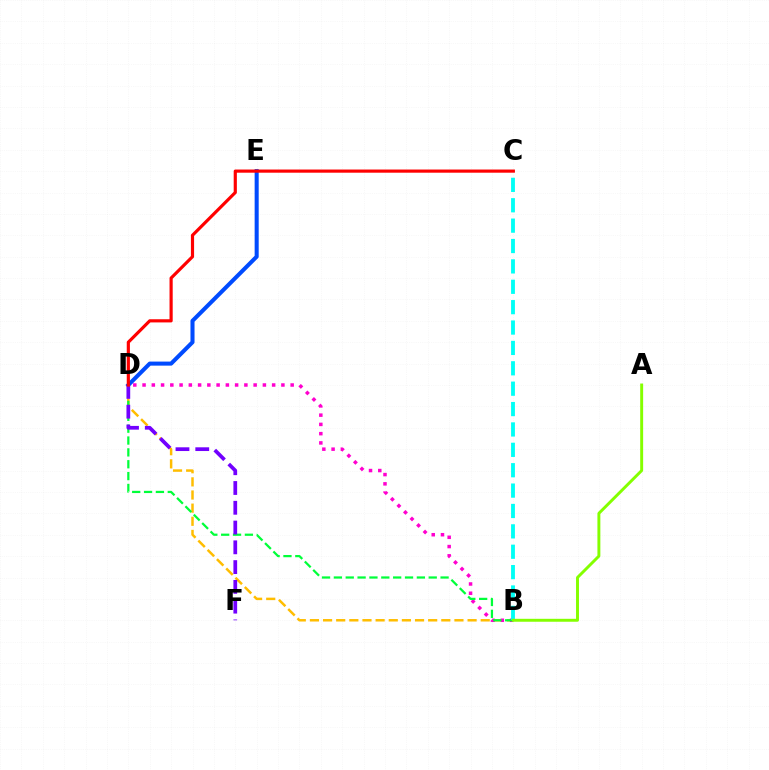{('B', 'D'): [{'color': '#ffbd00', 'line_style': 'dashed', 'thickness': 1.78}, {'color': '#ff00cf', 'line_style': 'dotted', 'thickness': 2.52}, {'color': '#00ff39', 'line_style': 'dashed', 'thickness': 1.61}], ('D', 'E'): [{'color': '#004bff', 'line_style': 'solid', 'thickness': 2.92}], ('B', 'C'): [{'color': '#00fff6', 'line_style': 'dashed', 'thickness': 2.77}], ('D', 'F'): [{'color': '#7200ff', 'line_style': 'dashed', 'thickness': 2.69}], ('A', 'B'): [{'color': '#84ff00', 'line_style': 'solid', 'thickness': 2.11}], ('C', 'D'): [{'color': '#ff0000', 'line_style': 'solid', 'thickness': 2.28}]}